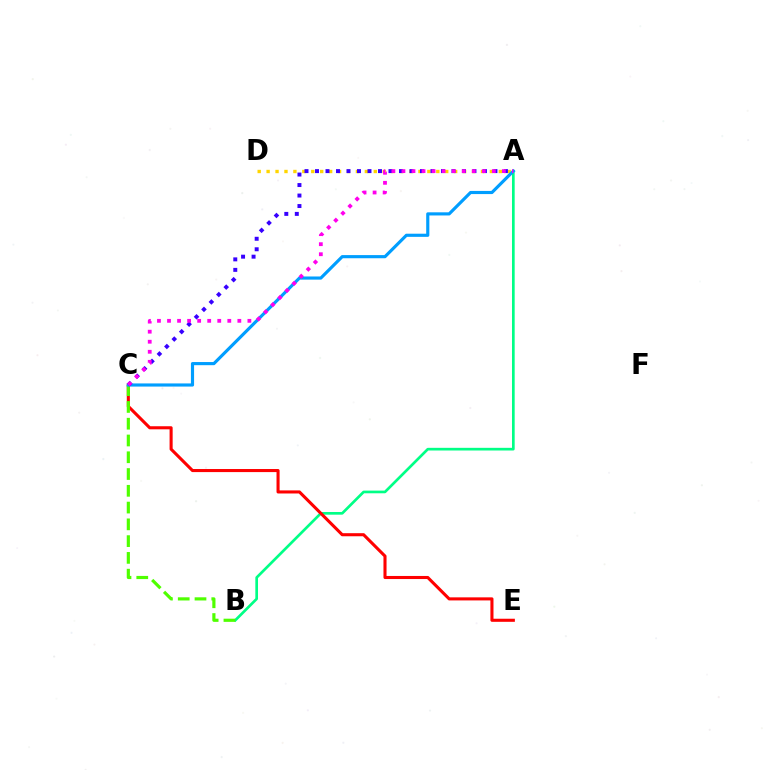{('A', 'B'): [{'color': '#00ff86', 'line_style': 'solid', 'thickness': 1.93}], ('C', 'E'): [{'color': '#ff0000', 'line_style': 'solid', 'thickness': 2.21}], ('B', 'C'): [{'color': '#4fff00', 'line_style': 'dashed', 'thickness': 2.28}], ('A', 'D'): [{'color': '#ffd500', 'line_style': 'dotted', 'thickness': 2.43}], ('A', 'C'): [{'color': '#009eff', 'line_style': 'solid', 'thickness': 2.27}, {'color': '#3700ff', 'line_style': 'dotted', 'thickness': 2.85}, {'color': '#ff00ed', 'line_style': 'dotted', 'thickness': 2.73}]}